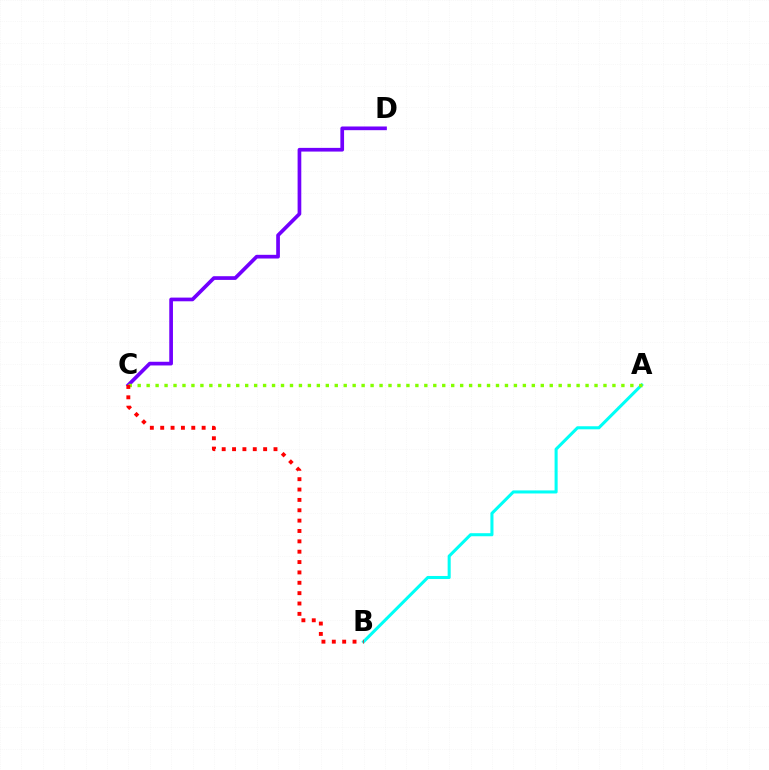{('C', 'D'): [{'color': '#7200ff', 'line_style': 'solid', 'thickness': 2.66}], ('A', 'B'): [{'color': '#00fff6', 'line_style': 'solid', 'thickness': 2.2}], ('A', 'C'): [{'color': '#84ff00', 'line_style': 'dotted', 'thickness': 2.43}], ('B', 'C'): [{'color': '#ff0000', 'line_style': 'dotted', 'thickness': 2.81}]}